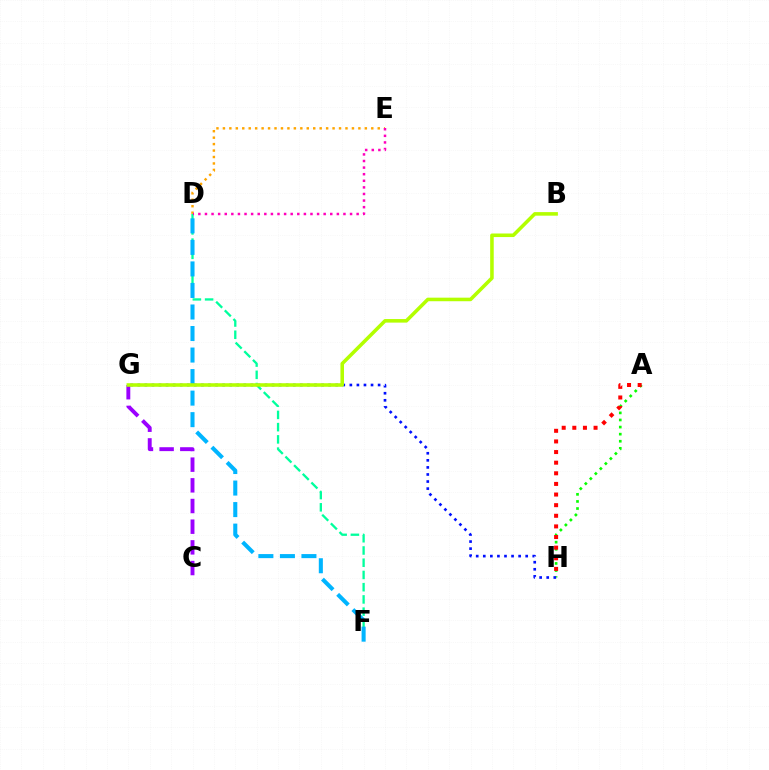{('A', 'H'): [{'color': '#08ff00', 'line_style': 'dotted', 'thickness': 1.92}, {'color': '#ff0000', 'line_style': 'dotted', 'thickness': 2.89}], ('D', 'F'): [{'color': '#00ff9d', 'line_style': 'dashed', 'thickness': 1.66}, {'color': '#00b5ff', 'line_style': 'dashed', 'thickness': 2.92}], ('C', 'G'): [{'color': '#9b00ff', 'line_style': 'dashed', 'thickness': 2.81}], ('G', 'H'): [{'color': '#0010ff', 'line_style': 'dotted', 'thickness': 1.92}], ('D', 'E'): [{'color': '#ffa500', 'line_style': 'dotted', 'thickness': 1.75}, {'color': '#ff00bd', 'line_style': 'dotted', 'thickness': 1.79}], ('B', 'G'): [{'color': '#b3ff00', 'line_style': 'solid', 'thickness': 2.57}]}